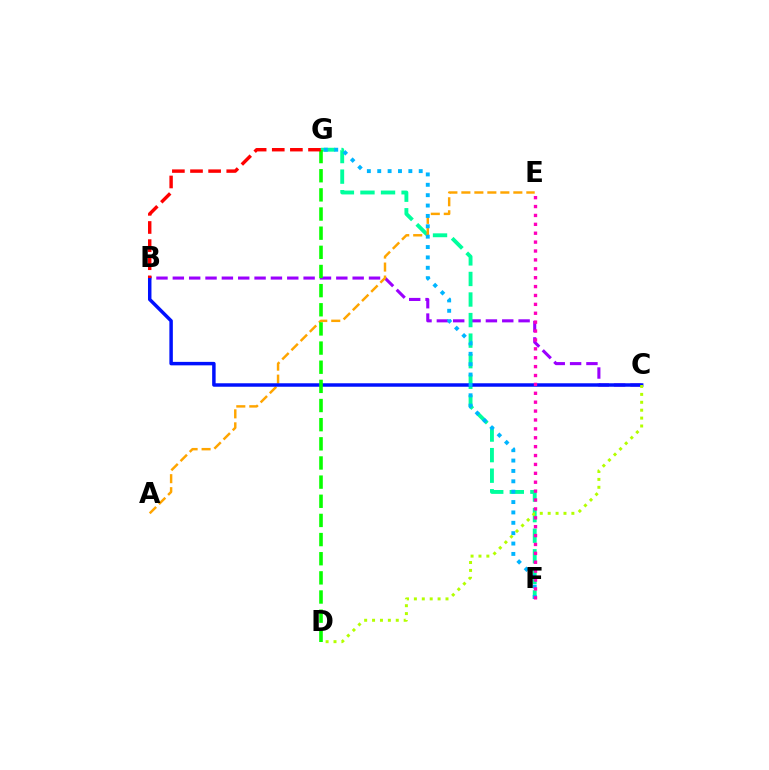{('B', 'C'): [{'color': '#9b00ff', 'line_style': 'dashed', 'thickness': 2.22}, {'color': '#0010ff', 'line_style': 'solid', 'thickness': 2.5}], ('F', 'G'): [{'color': '#00ff9d', 'line_style': 'dashed', 'thickness': 2.79}, {'color': '#00b5ff', 'line_style': 'dotted', 'thickness': 2.82}], ('A', 'E'): [{'color': '#ffa500', 'line_style': 'dashed', 'thickness': 1.76}], ('C', 'D'): [{'color': '#b3ff00', 'line_style': 'dotted', 'thickness': 2.15}], ('E', 'F'): [{'color': '#ff00bd', 'line_style': 'dotted', 'thickness': 2.42}], ('D', 'G'): [{'color': '#08ff00', 'line_style': 'dashed', 'thickness': 2.6}], ('B', 'G'): [{'color': '#ff0000', 'line_style': 'dashed', 'thickness': 2.46}]}